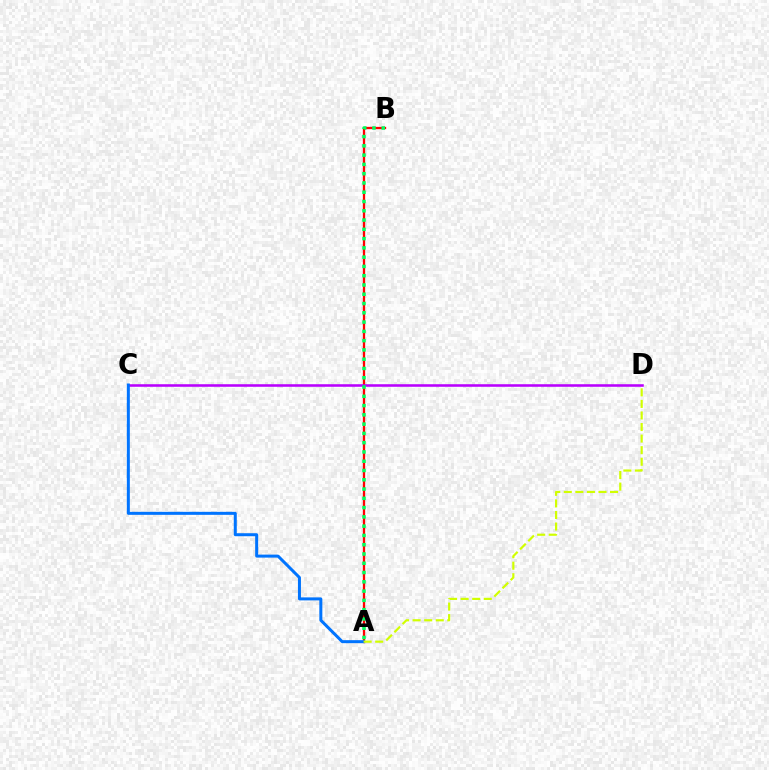{('A', 'B'): [{'color': '#ff0000', 'line_style': 'solid', 'thickness': 1.65}, {'color': '#00ff5c', 'line_style': 'dotted', 'thickness': 2.52}], ('C', 'D'): [{'color': '#b900ff', 'line_style': 'solid', 'thickness': 1.85}], ('A', 'C'): [{'color': '#0074ff', 'line_style': 'solid', 'thickness': 2.16}], ('A', 'D'): [{'color': '#d1ff00', 'line_style': 'dashed', 'thickness': 1.57}]}